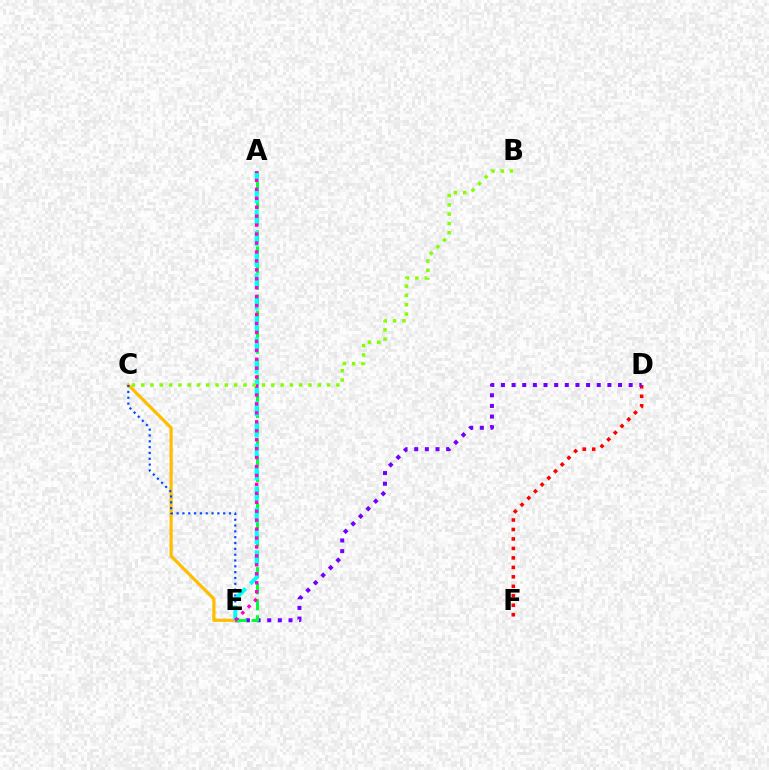{('D', 'F'): [{'color': '#ff0000', 'line_style': 'dotted', 'thickness': 2.57}], ('C', 'E'): [{'color': '#ffbd00', 'line_style': 'solid', 'thickness': 2.31}, {'color': '#004bff', 'line_style': 'dotted', 'thickness': 1.58}], ('D', 'E'): [{'color': '#7200ff', 'line_style': 'dotted', 'thickness': 2.89}], ('A', 'E'): [{'color': '#00ff39', 'line_style': 'dashed', 'thickness': 2.18}, {'color': '#00fff6', 'line_style': 'dashed', 'thickness': 2.89}, {'color': '#ff00cf', 'line_style': 'dotted', 'thickness': 2.43}], ('B', 'C'): [{'color': '#84ff00', 'line_style': 'dotted', 'thickness': 2.53}]}